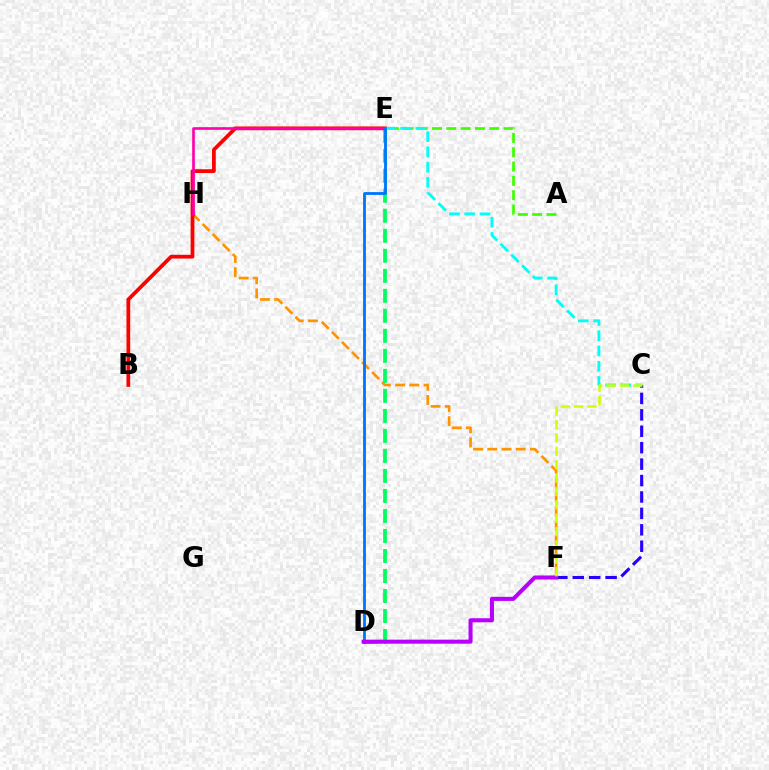{('F', 'H'): [{'color': '#ff9400', 'line_style': 'dashed', 'thickness': 1.93}], ('D', 'E'): [{'color': '#00ff5c', 'line_style': 'dashed', 'thickness': 2.72}, {'color': '#0074ff', 'line_style': 'solid', 'thickness': 2.02}], ('A', 'E'): [{'color': '#3dff00', 'line_style': 'dashed', 'thickness': 1.95}], ('B', 'E'): [{'color': '#ff0000', 'line_style': 'solid', 'thickness': 2.69}], ('E', 'H'): [{'color': '#ff00ac', 'line_style': 'solid', 'thickness': 1.9}], ('C', 'E'): [{'color': '#00fff6', 'line_style': 'dashed', 'thickness': 2.07}], ('C', 'F'): [{'color': '#2500ff', 'line_style': 'dashed', 'thickness': 2.23}, {'color': '#d1ff00', 'line_style': 'dashed', 'thickness': 1.82}], ('D', 'F'): [{'color': '#b900ff', 'line_style': 'solid', 'thickness': 2.92}]}